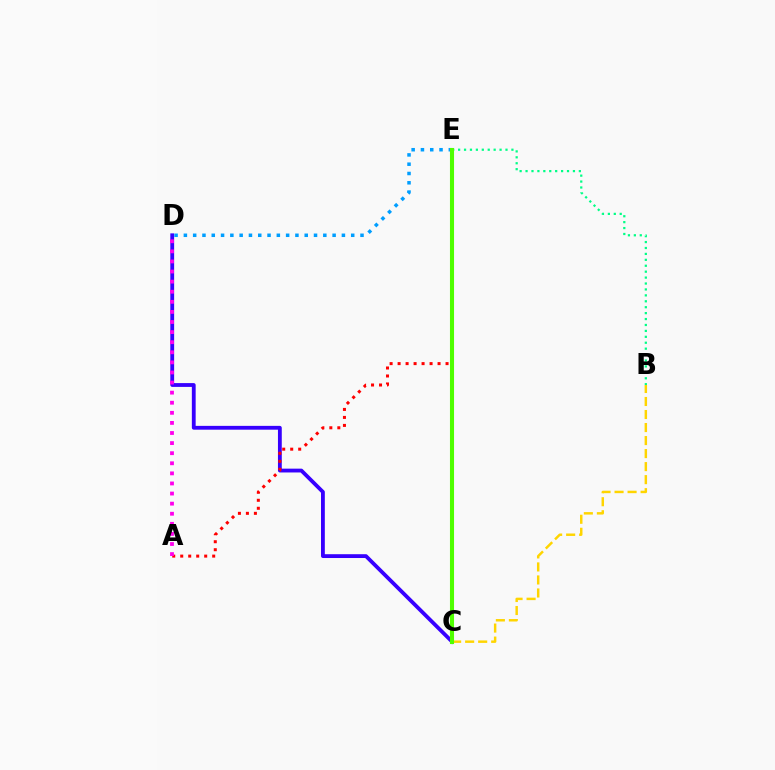{('C', 'D'): [{'color': '#3700ff', 'line_style': 'solid', 'thickness': 2.75}], ('A', 'E'): [{'color': '#ff0000', 'line_style': 'dotted', 'thickness': 2.17}], ('B', 'E'): [{'color': '#00ff86', 'line_style': 'dotted', 'thickness': 1.61}], ('A', 'D'): [{'color': '#ff00ed', 'line_style': 'dotted', 'thickness': 2.74}], ('B', 'C'): [{'color': '#ffd500', 'line_style': 'dashed', 'thickness': 1.77}], ('D', 'E'): [{'color': '#009eff', 'line_style': 'dotted', 'thickness': 2.53}], ('C', 'E'): [{'color': '#4fff00', 'line_style': 'solid', 'thickness': 2.94}]}